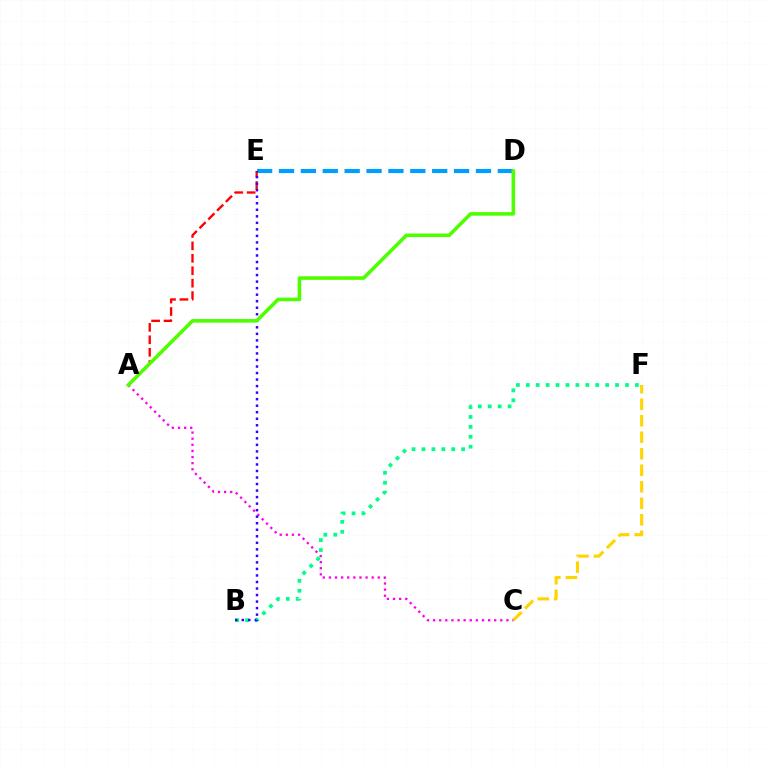{('D', 'E'): [{'color': '#009eff', 'line_style': 'dashed', 'thickness': 2.97}], ('C', 'F'): [{'color': '#ffd500', 'line_style': 'dashed', 'thickness': 2.24}], ('B', 'F'): [{'color': '#00ff86', 'line_style': 'dotted', 'thickness': 2.69}], ('A', 'C'): [{'color': '#ff00ed', 'line_style': 'dotted', 'thickness': 1.66}], ('A', 'E'): [{'color': '#ff0000', 'line_style': 'dashed', 'thickness': 1.69}], ('B', 'E'): [{'color': '#3700ff', 'line_style': 'dotted', 'thickness': 1.77}], ('A', 'D'): [{'color': '#4fff00', 'line_style': 'solid', 'thickness': 2.58}]}